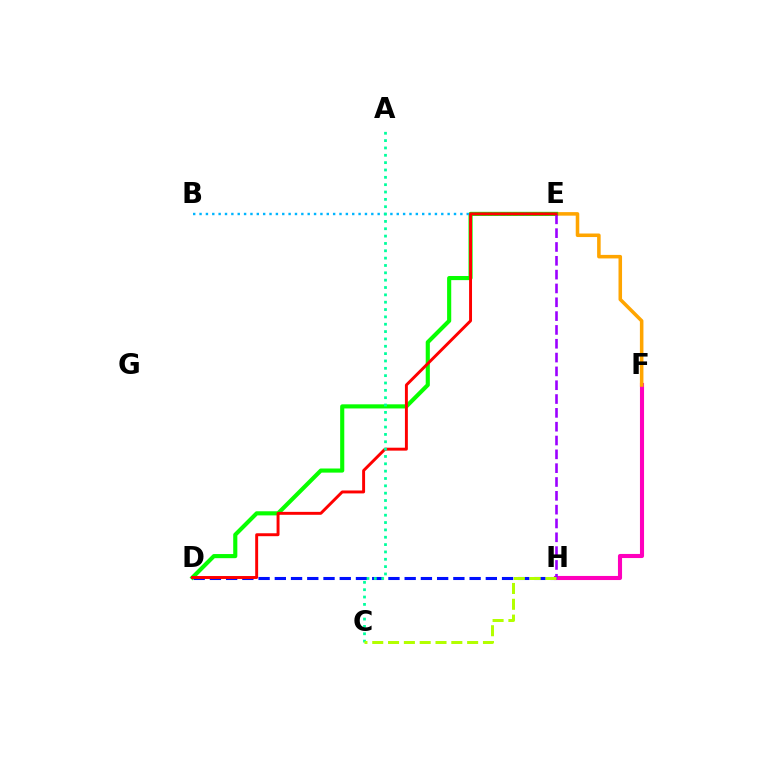{('F', 'H'): [{'color': '#ff00bd', 'line_style': 'solid', 'thickness': 2.95}], ('D', 'H'): [{'color': '#0010ff', 'line_style': 'dashed', 'thickness': 2.21}], ('E', 'F'): [{'color': '#ffa500', 'line_style': 'solid', 'thickness': 2.55}], ('D', 'E'): [{'color': '#08ff00', 'line_style': 'solid', 'thickness': 2.97}, {'color': '#ff0000', 'line_style': 'solid', 'thickness': 2.11}], ('B', 'E'): [{'color': '#00b5ff', 'line_style': 'dotted', 'thickness': 1.73}], ('E', 'H'): [{'color': '#9b00ff', 'line_style': 'dashed', 'thickness': 1.88}], ('A', 'C'): [{'color': '#00ff9d', 'line_style': 'dotted', 'thickness': 2.0}], ('C', 'H'): [{'color': '#b3ff00', 'line_style': 'dashed', 'thickness': 2.15}]}